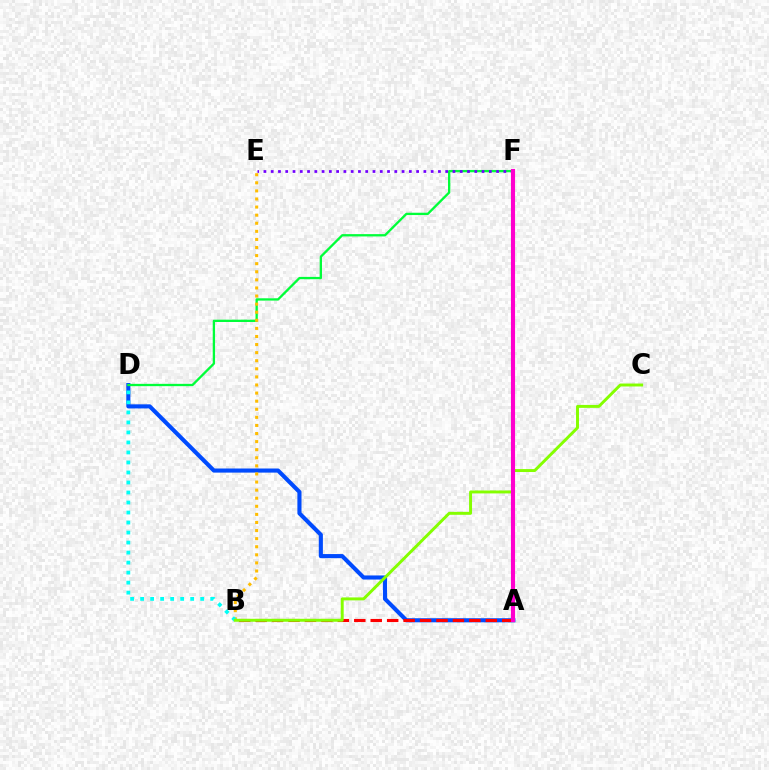{('A', 'D'): [{'color': '#004bff', 'line_style': 'solid', 'thickness': 2.95}], ('D', 'F'): [{'color': '#00ff39', 'line_style': 'solid', 'thickness': 1.67}], ('B', 'E'): [{'color': '#ffbd00', 'line_style': 'dotted', 'thickness': 2.2}], ('B', 'D'): [{'color': '#00fff6', 'line_style': 'dotted', 'thickness': 2.72}], ('E', 'F'): [{'color': '#7200ff', 'line_style': 'dotted', 'thickness': 1.98}], ('A', 'B'): [{'color': '#ff0000', 'line_style': 'dashed', 'thickness': 2.23}], ('B', 'C'): [{'color': '#84ff00', 'line_style': 'solid', 'thickness': 2.12}], ('A', 'F'): [{'color': '#ff00cf', 'line_style': 'solid', 'thickness': 2.96}]}